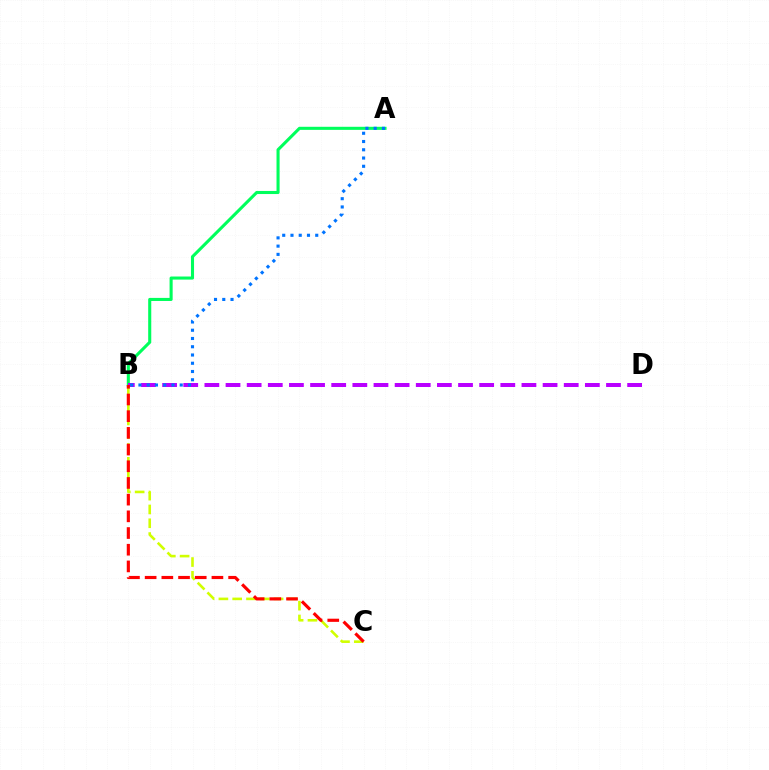{('B', 'C'): [{'color': '#d1ff00', 'line_style': 'dashed', 'thickness': 1.88}, {'color': '#ff0000', 'line_style': 'dashed', 'thickness': 2.27}], ('A', 'B'): [{'color': '#00ff5c', 'line_style': 'solid', 'thickness': 2.22}, {'color': '#0074ff', 'line_style': 'dotted', 'thickness': 2.24}], ('B', 'D'): [{'color': '#b900ff', 'line_style': 'dashed', 'thickness': 2.87}]}